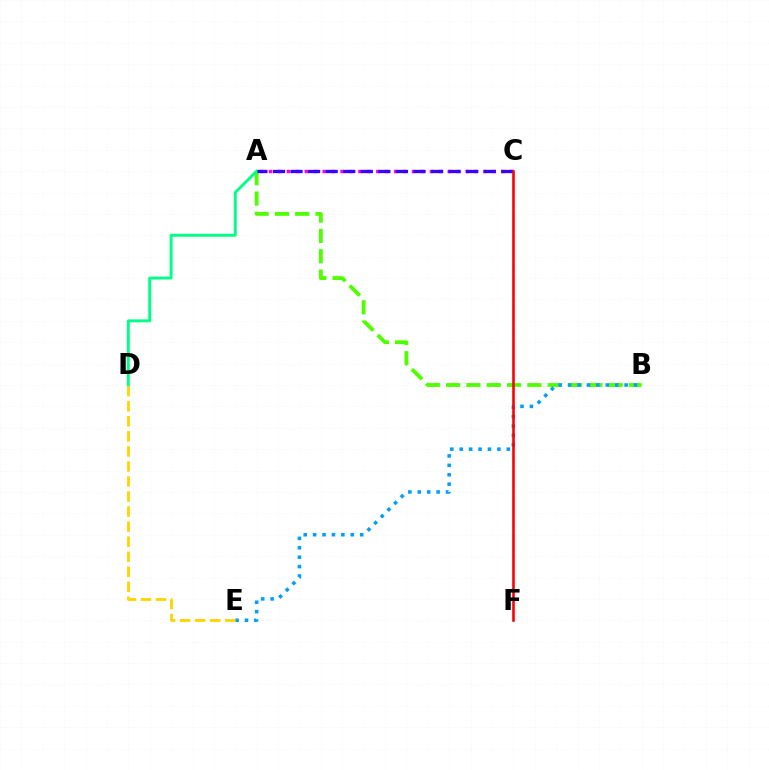{('A', 'C'): [{'color': '#ff00ed', 'line_style': 'dotted', 'thickness': 2.43}, {'color': '#3700ff', 'line_style': 'dashed', 'thickness': 2.39}], ('A', 'B'): [{'color': '#4fff00', 'line_style': 'dashed', 'thickness': 2.76}], ('A', 'D'): [{'color': '#00ff86', 'line_style': 'solid', 'thickness': 2.11}], ('B', 'E'): [{'color': '#009eff', 'line_style': 'dotted', 'thickness': 2.56}], ('D', 'E'): [{'color': '#ffd500', 'line_style': 'dashed', 'thickness': 2.04}], ('C', 'F'): [{'color': '#ff0000', 'line_style': 'solid', 'thickness': 1.88}]}